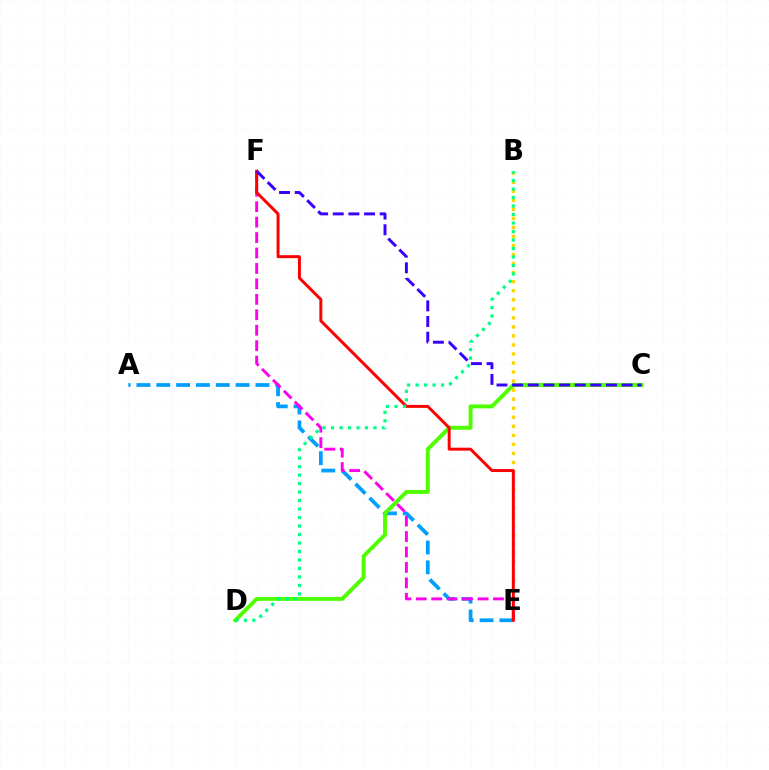{('B', 'E'): [{'color': '#ffd500', 'line_style': 'dotted', 'thickness': 2.46}], ('A', 'E'): [{'color': '#009eff', 'line_style': 'dashed', 'thickness': 2.69}], ('E', 'F'): [{'color': '#ff00ed', 'line_style': 'dashed', 'thickness': 2.1}, {'color': '#ff0000', 'line_style': 'solid', 'thickness': 2.13}], ('C', 'D'): [{'color': '#4fff00', 'line_style': 'solid', 'thickness': 2.83}], ('B', 'D'): [{'color': '#00ff86', 'line_style': 'dotted', 'thickness': 2.31}], ('C', 'F'): [{'color': '#3700ff', 'line_style': 'dashed', 'thickness': 2.13}]}